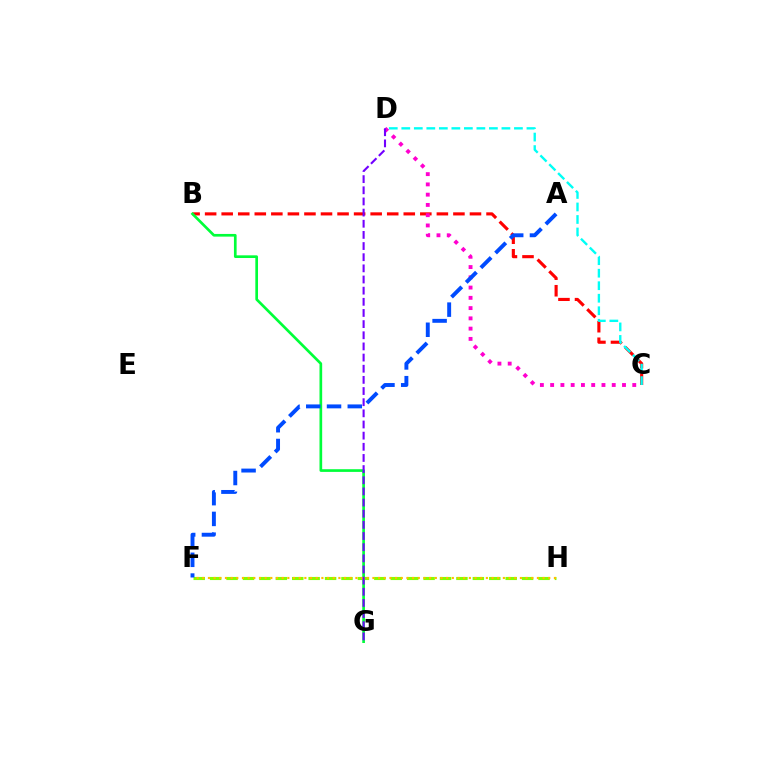{('B', 'C'): [{'color': '#ff0000', 'line_style': 'dashed', 'thickness': 2.25}], ('C', 'D'): [{'color': '#ff00cf', 'line_style': 'dotted', 'thickness': 2.79}, {'color': '#00fff6', 'line_style': 'dashed', 'thickness': 1.7}], ('B', 'G'): [{'color': '#00ff39', 'line_style': 'solid', 'thickness': 1.93}], ('F', 'H'): [{'color': '#84ff00', 'line_style': 'dashed', 'thickness': 2.23}, {'color': '#ffbd00', 'line_style': 'dotted', 'thickness': 1.54}], ('A', 'F'): [{'color': '#004bff', 'line_style': 'dashed', 'thickness': 2.82}], ('D', 'G'): [{'color': '#7200ff', 'line_style': 'dashed', 'thickness': 1.52}]}